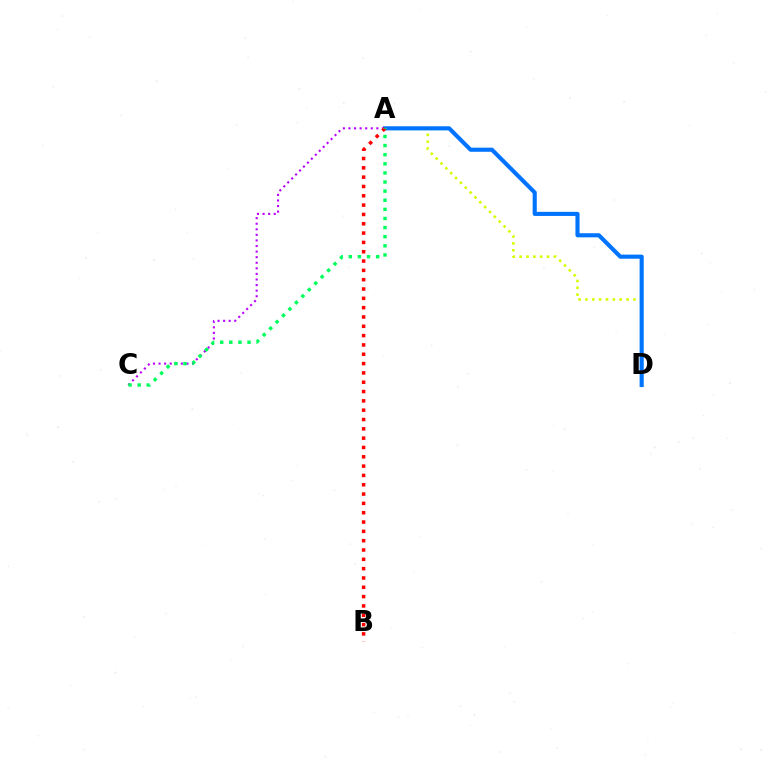{('A', 'D'): [{'color': '#d1ff00', 'line_style': 'dotted', 'thickness': 1.86}, {'color': '#0074ff', 'line_style': 'solid', 'thickness': 2.96}], ('A', 'C'): [{'color': '#b900ff', 'line_style': 'dotted', 'thickness': 1.52}, {'color': '#00ff5c', 'line_style': 'dotted', 'thickness': 2.48}], ('A', 'B'): [{'color': '#ff0000', 'line_style': 'dotted', 'thickness': 2.53}]}